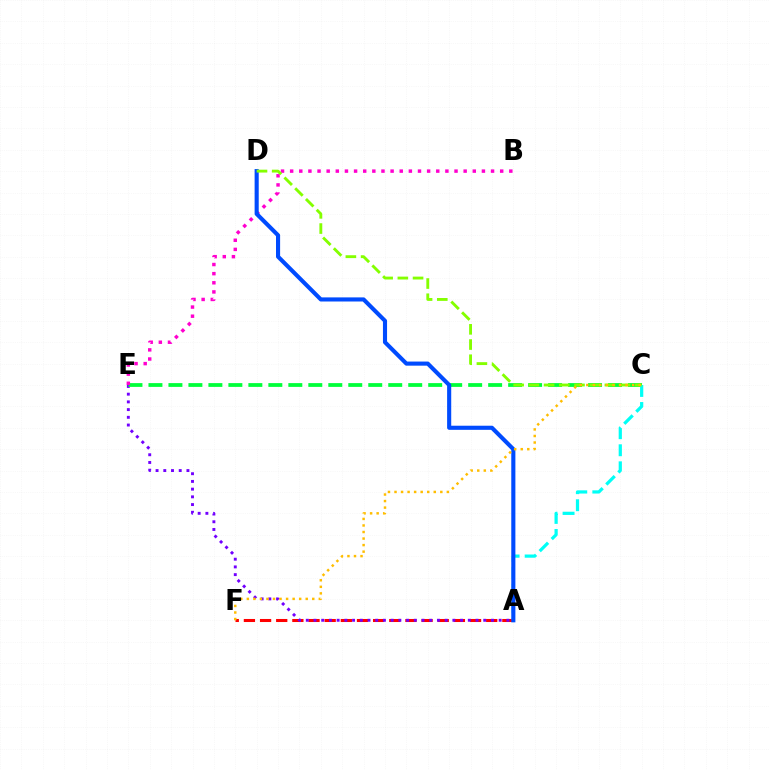{('A', 'F'): [{'color': '#ff0000', 'line_style': 'dashed', 'thickness': 2.19}], ('A', 'E'): [{'color': '#7200ff', 'line_style': 'dotted', 'thickness': 2.1}], ('C', 'E'): [{'color': '#00ff39', 'line_style': 'dashed', 'thickness': 2.71}], ('A', 'C'): [{'color': '#00fff6', 'line_style': 'dashed', 'thickness': 2.32}], ('B', 'E'): [{'color': '#ff00cf', 'line_style': 'dotted', 'thickness': 2.48}], ('A', 'D'): [{'color': '#004bff', 'line_style': 'solid', 'thickness': 2.96}], ('C', 'D'): [{'color': '#84ff00', 'line_style': 'dashed', 'thickness': 2.07}], ('C', 'F'): [{'color': '#ffbd00', 'line_style': 'dotted', 'thickness': 1.78}]}